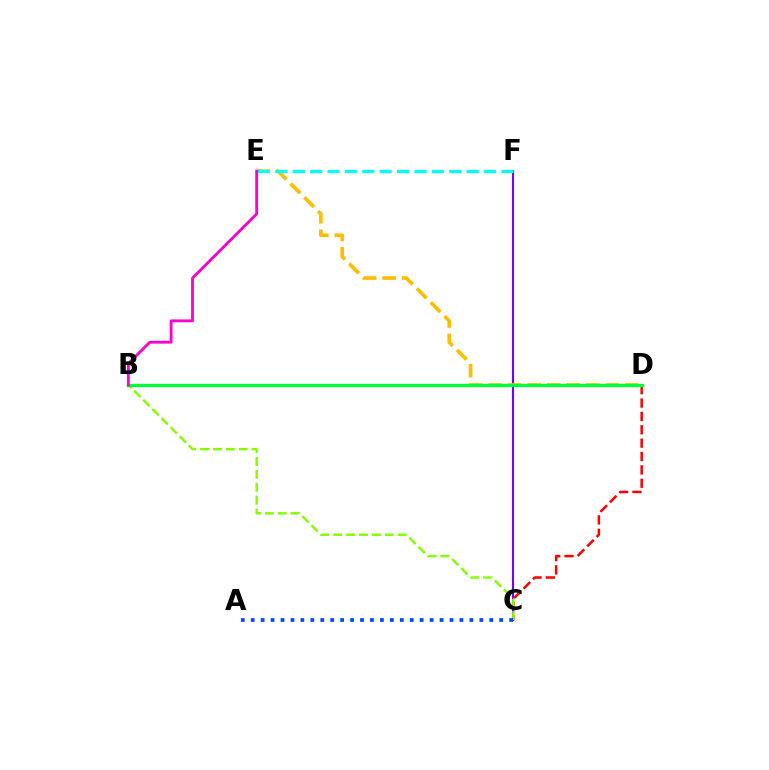{('C', 'D'): [{'color': '#ff0000', 'line_style': 'dashed', 'thickness': 1.82}], ('C', 'F'): [{'color': '#7200ff', 'line_style': 'solid', 'thickness': 1.52}], ('D', 'E'): [{'color': '#ffbd00', 'line_style': 'dashed', 'thickness': 2.65}], ('E', 'F'): [{'color': '#00fff6', 'line_style': 'dashed', 'thickness': 2.36}], ('B', 'C'): [{'color': '#84ff00', 'line_style': 'dashed', 'thickness': 1.75}], ('B', 'D'): [{'color': '#00ff39', 'line_style': 'solid', 'thickness': 2.37}], ('A', 'C'): [{'color': '#004bff', 'line_style': 'dotted', 'thickness': 2.7}], ('B', 'E'): [{'color': '#ff00cf', 'line_style': 'solid', 'thickness': 2.03}]}